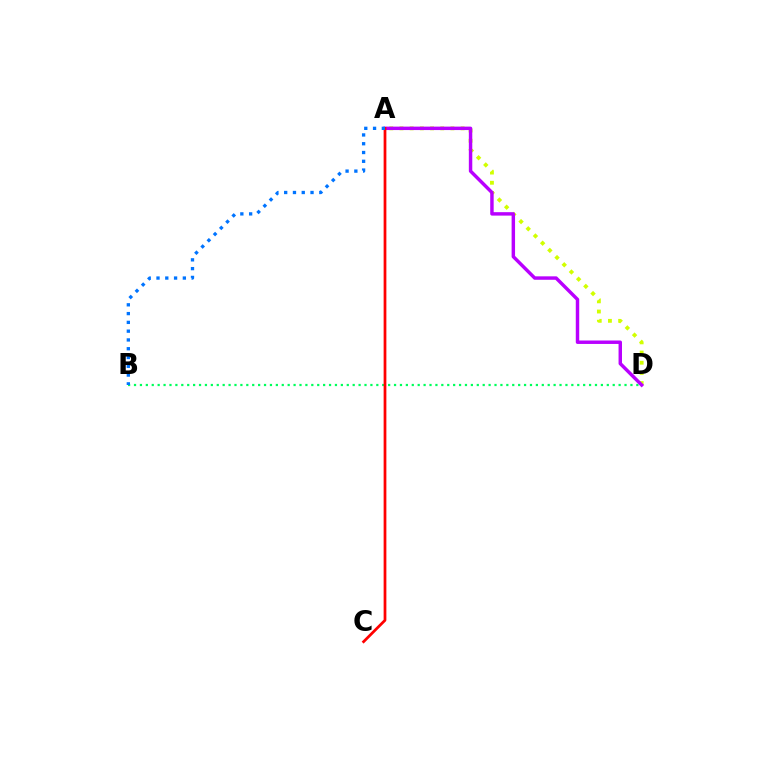{('A', 'D'): [{'color': '#d1ff00', 'line_style': 'dotted', 'thickness': 2.77}, {'color': '#b900ff', 'line_style': 'solid', 'thickness': 2.48}], ('B', 'D'): [{'color': '#00ff5c', 'line_style': 'dotted', 'thickness': 1.61}], ('A', 'C'): [{'color': '#ff0000', 'line_style': 'solid', 'thickness': 1.97}], ('A', 'B'): [{'color': '#0074ff', 'line_style': 'dotted', 'thickness': 2.39}]}